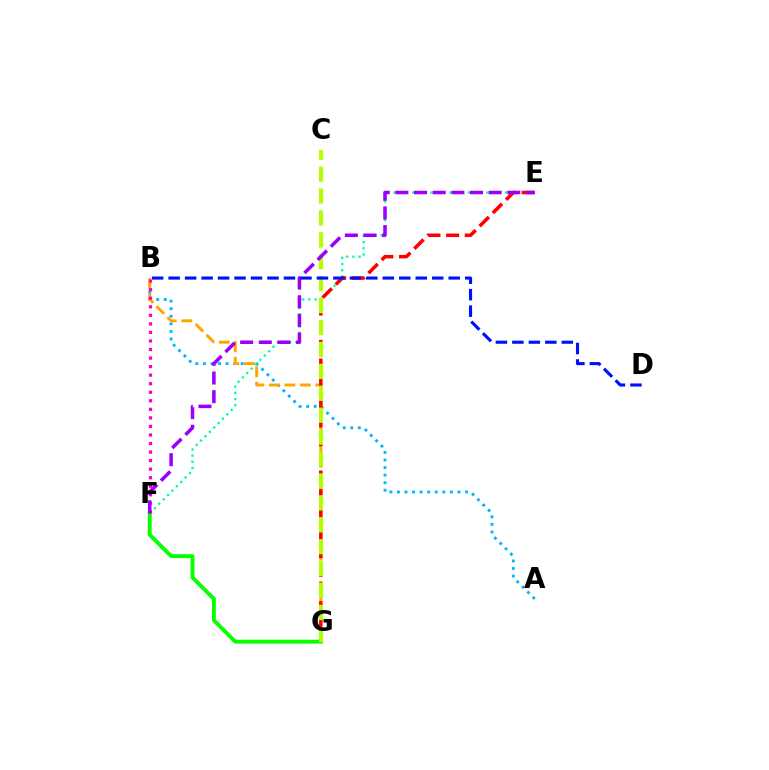{('A', 'B'): [{'color': '#00b5ff', 'line_style': 'dotted', 'thickness': 2.05}], ('E', 'F'): [{'color': '#00ff9d', 'line_style': 'dotted', 'thickness': 1.68}, {'color': '#9b00ff', 'line_style': 'dashed', 'thickness': 2.53}], ('F', 'G'): [{'color': '#08ff00', 'line_style': 'solid', 'thickness': 2.79}], ('B', 'G'): [{'color': '#ffa500', 'line_style': 'dashed', 'thickness': 2.1}], ('E', 'G'): [{'color': '#ff0000', 'line_style': 'dashed', 'thickness': 2.54}], ('B', 'F'): [{'color': '#ff00bd', 'line_style': 'dotted', 'thickness': 2.32}], ('C', 'G'): [{'color': '#b3ff00', 'line_style': 'dashed', 'thickness': 2.98}], ('B', 'D'): [{'color': '#0010ff', 'line_style': 'dashed', 'thickness': 2.24}]}